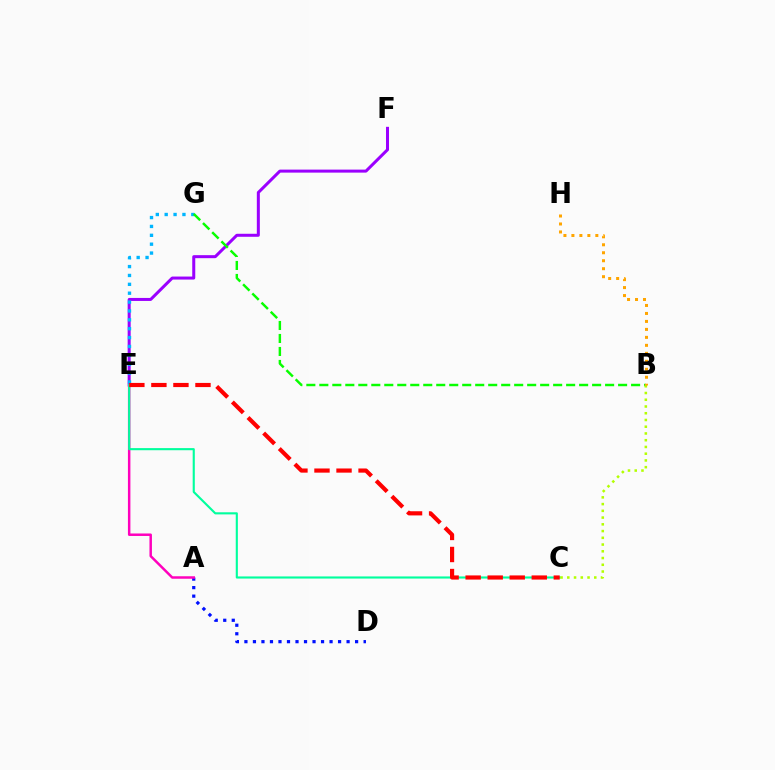{('E', 'F'): [{'color': '#9b00ff', 'line_style': 'solid', 'thickness': 2.17}], ('A', 'D'): [{'color': '#0010ff', 'line_style': 'dotted', 'thickness': 2.31}], ('A', 'E'): [{'color': '#ff00bd', 'line_style': 'solid', 'thickness': 1.79}], ('E', 'G'): [{'color': '#00b5ff', 'line_style': 'dotted', 'thickness': 2.41}], ('B', 'G'): [{'color': '#08ff00', 'line_style': 'dashed', 'thickness': 1.76}], ('C', 'E'): [{'color': '#00ff9d', 'line_style': 'solid', 'thickness': 1.53}, {'color': '#ff0000', 'line_style': 'dashed', 'thickness': 2.99}], ('B', 'C'): [{'color': '#b3ff00', 'line_style': 'dotted', 'thickness': 1.83}], ('B', 'H'): [{'color': '#ffa500', 'line_style': 'dotted', 'thickness': 2.17}]}